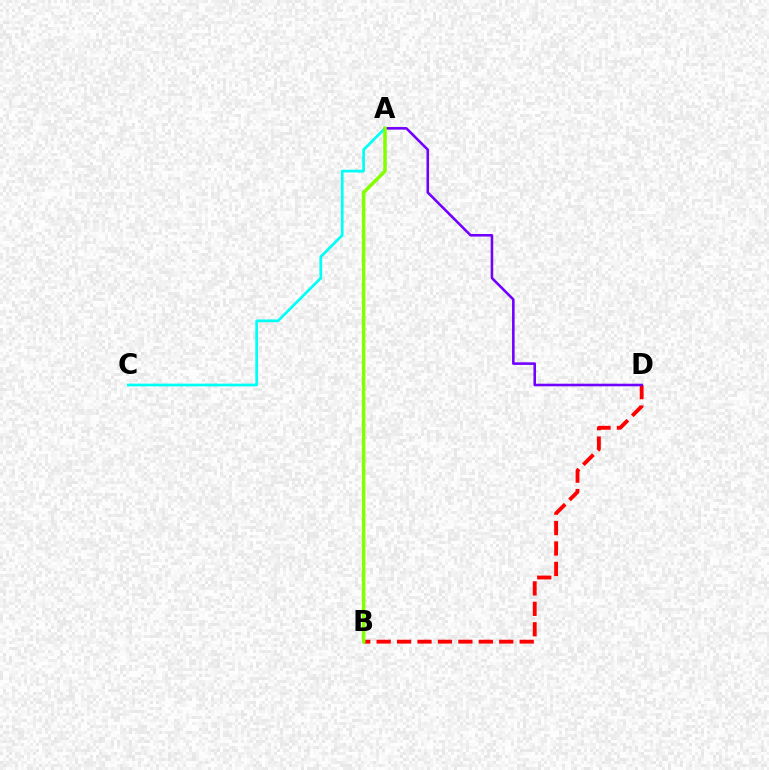{('B', 'D'): [{'color': '#ff0000', 'line_style': 'dashed', 'thickness': 2.78}], ('A', 'C'): [{'color': '#00fff6', 'line_style': 'solid', 'thickness': 1.97}], ('A', 'D'): [{'color': '#7200ff', 'line_style': 'solid', 'thickness': 1.86}], ('A', 'B'): [{'color': '#84ff00', 'line_style': 'solid', 'thickness': 2.52}]}